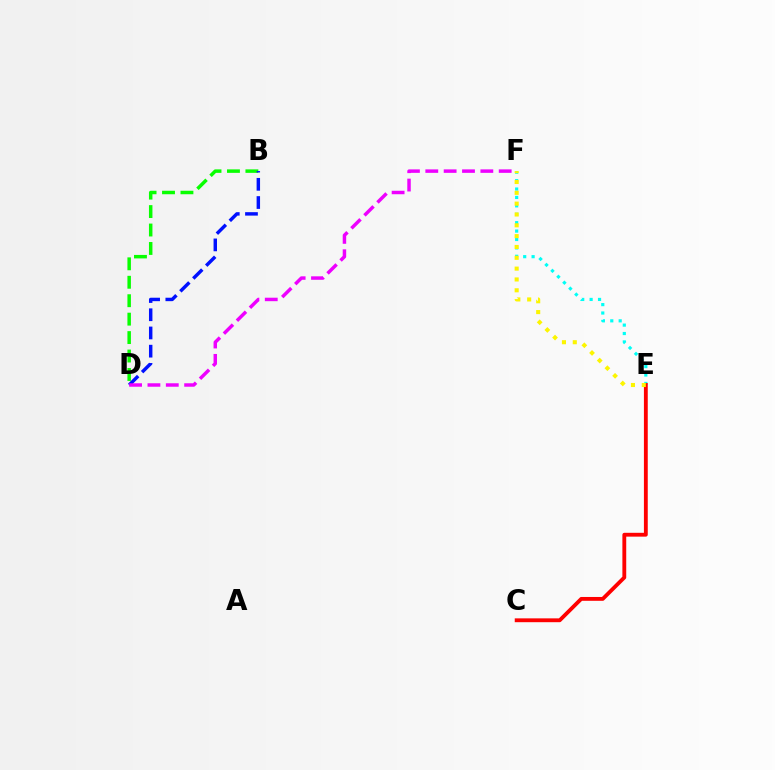{('B', 'D'): [{'color': '#08ff00', 'line_style': 'dashed', 'thickness': 2.51}, {'color': '#0010ff', 'line_style': 'dashed', 'thickness': 2.47}], ('E', 'F'): [{'color': '#00fff6', 'line_style': 'dotted', 'thickness': 2.28}, {'color': '#fcf500', 'line_style': 'dotted', 'thickness': 2.94}], ('C', 'E'): [{'color': '#ff0000', 'line_style': 'solid', 'thickness': 2.76}], ('D', 'F'): [{'color': '#ee00ff', 'line_style': 'dashed', 'thickness': 2.49}]}